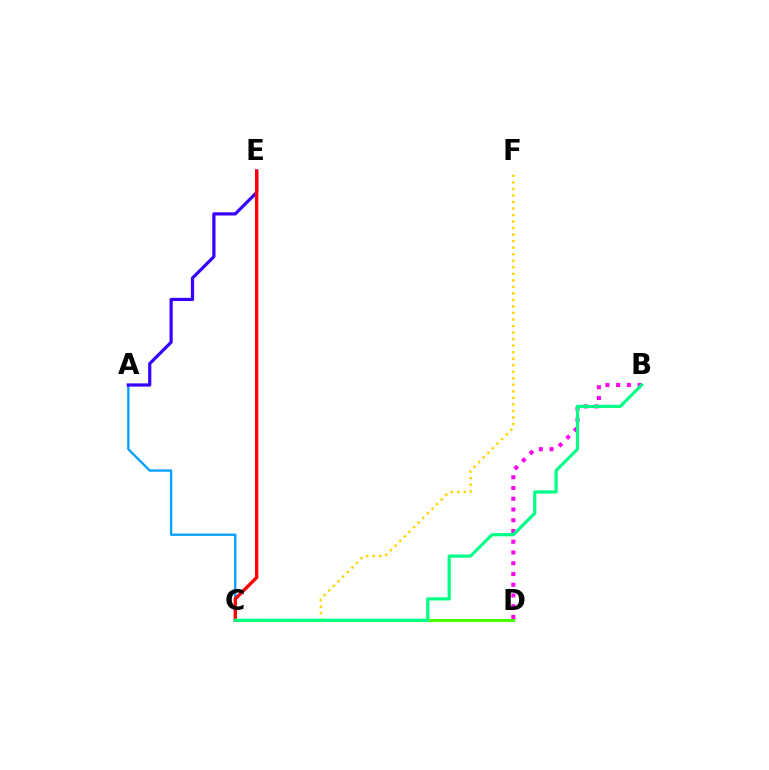{('B', 'D'): [{'color': '#ff00ed', 'line_style': 'dotted', 'thickness': 2.92}], ('A', 'C'): [{'color': '#009eff', 'line_style': 'solid', 'thickness': 1.66}], ('C', 'D'): [{'color': '#4fff00', 'line_style': 'solid', 'thickness': 2.24}], ('C', 'F'): [{'color': '#ffd500', 'line_style': 'dotted', 'thickness': 1.77}], ('A', 'E'): [{'color': '#3700ff', 'line_style': 'solid', 'thickness': 2.31}], ('C', 'E'): [{'color': '#ff0000', 'line_style': 'solid', 'thickness': 2.41}], ('B', 'C'): [{'color': '#00ff86', 'line_style': 'solid', 'thickness': 2.28}]}